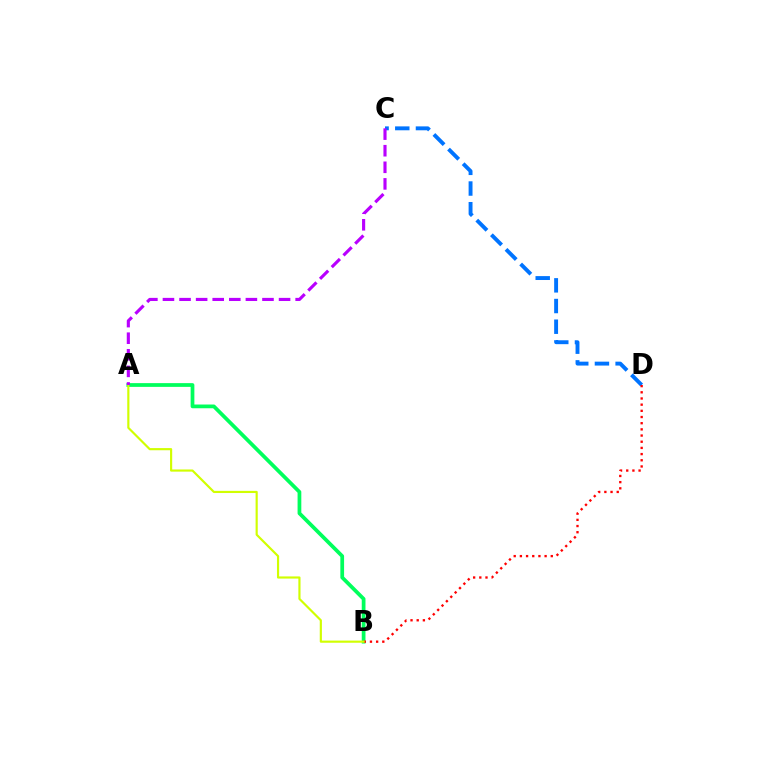{('C', 'D'): [{'color': '#0074ff', 'line_style': 'dashed', 'thickness': 2.81}], ('A', 'B'): [{'color': '#00ff5c', 'line_style': 'solid', 'thickness': 2.69}, {'color': '#d1ff00', 'line_style': 'solid', 'thickness': 1.56}], ('B', 'D'): [{'color': '#ff0000', 'line_style': 'dotted', 'thickness': 1.68}], ('A', 'C'): [{'color': '#b900ff', 'line_style': 'dashed', 'thickness': 2.25}]}